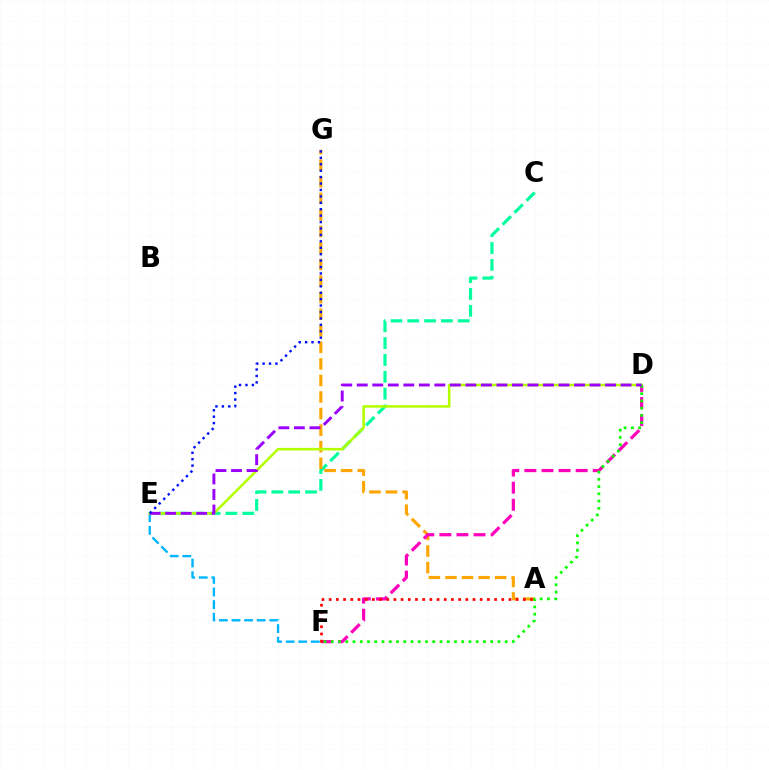{('C', 'E'): [{'color': '#00ff9d', 'line_style': 'dashed', 'thickness': 2.29}], ('A', 'G'): [{'color': '#ffa500', 'line_style': 'dashed', 'thickness': 2.25}], ('E', 'F'): [{'color': '#00b5ff', 'line_style': 'dashed', 'thickness': 1.71}], ('D', 'E'): [{'color': '#b3ff00', 'line_style': 'solid', 'thickness': 1.84}, {'color': '#9b00ff', 'line_style': 'dashed', 'thickness': 2.11}], ('D', 'F'): [{'color': '#ff00bd', 'line_style': 'dashed', 'thickness': 2.32}, {'color': '#08ff00', 'line_style': 'dotted', 'thickness': 1.97}], ('E', 'G'): [{'color': '#0010ff', 'line_style': 'dotted', 'thickness': 1.74}], ('A', 'F'): [{'color': '#ff0000', 'line_style': 'dotted', 'thickness': 1.95}]}